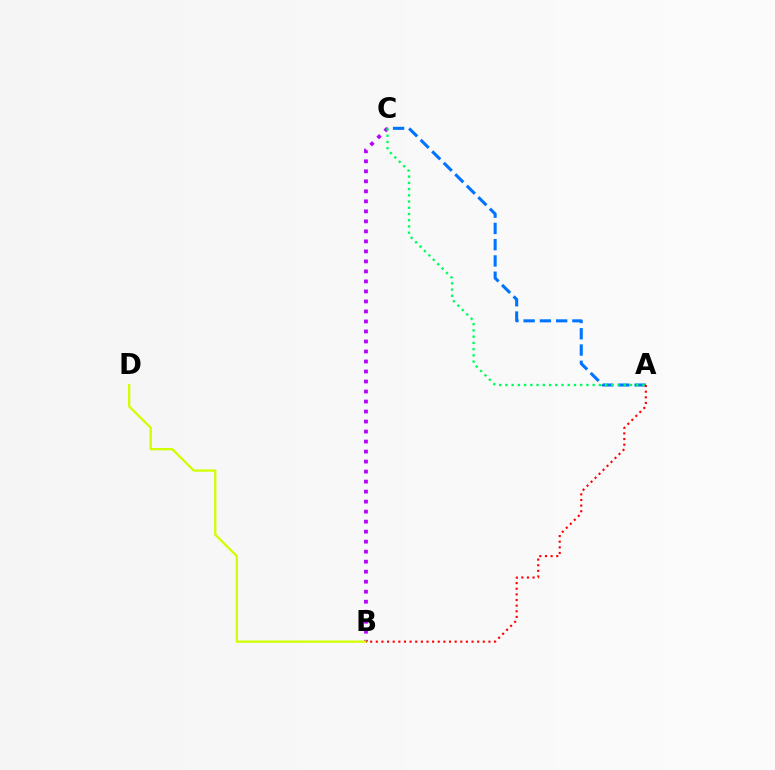{('A', 'C'): [{'color': '#0074ff', 'line_style': 'dashed', 'thickness': 2.21}, {'color': '#00ff5c', 'line_style': 'dotted', 'thickness': 1.69}], ('B', 'C'): [{'color': '#b900ff', 'line_style': 'dotted', 'thickness': 2.72}], ('B', 'D'): [{'color': '#d1ff00', 'line_style': 'solid', 'thickness': 1.65}], ('A', 'B'): [{'color': '#ff0000', 'line_style': 'dotted', 'thickness': 1.53}]}